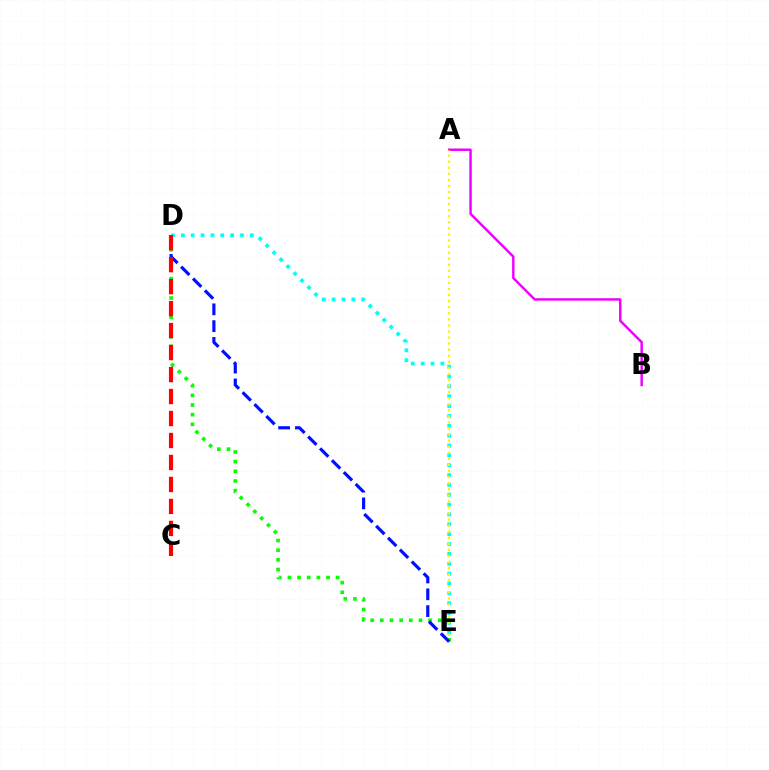{('A', 'B'): [{'color': '#ee00ff', 'line_style': 'solid', 'thickness': 1.76}], ('D', 'E'): [{'color': '#00fff6', 'line_style': 'dotted', 'thickness': 2.68}, {'color': '#08ff00', 'line_style': 'dotted', 'thickness': 2.62}, {'color': '#0010ff', 'line_style': 'dashed', 'thickness': 2.28}], ('A', 'E'): [{'color': '#fcf500', 'line_style': 'dotted', 'thickness': 1.65}], ('C', 'D'): [{'color': '#ff0000', 'line_style': 'dashed', 'thickness': 2.99}]}